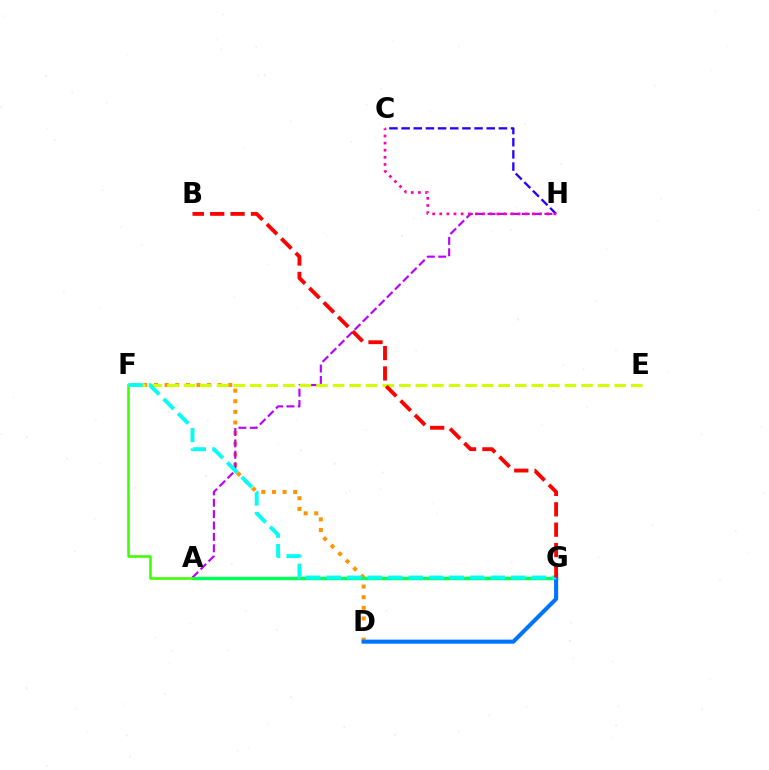{('D', 'F'): [{'color': '#ff9400', 'line_style': 'dotted', 'thickness': 2.88}], ('A', 'G'): [{'color': '#00ff5c', 'line_style': 'solid', 'thickness': 2.46}], ('D', 'G'): [{'color': '#0074ff', 'line_style': 'solid', 'thickness': 2.93}], ('A', 'H'): [{'color': '#b900ff', 'line_style': 'dashed', 'thickness': 1.55}], ('A', 'F'): [{'color': '#3dff00', 'line_style': 'solid', 'thickness': 1.84}], ('E', 'F'): [{'color': '#d1ff00', 'line_style': 'dashed', 'thickness': 2.25}], ('F', 'G'): [{'color': '#00fff6', 'line_style': 'dashed', 'thickness': 2.79}], ('C', 'H'): [{'color': '#2500ff', 'line_style': 'dashed', 'thickness': 1.65}, {'color': '#ff00ac', 'line_style': 'dotted', 'thickness': 1.94}], ('B', 'G'): [{'color': '#ff0000', 'line_style': 'dashed', 'thickness': 2.77}]}